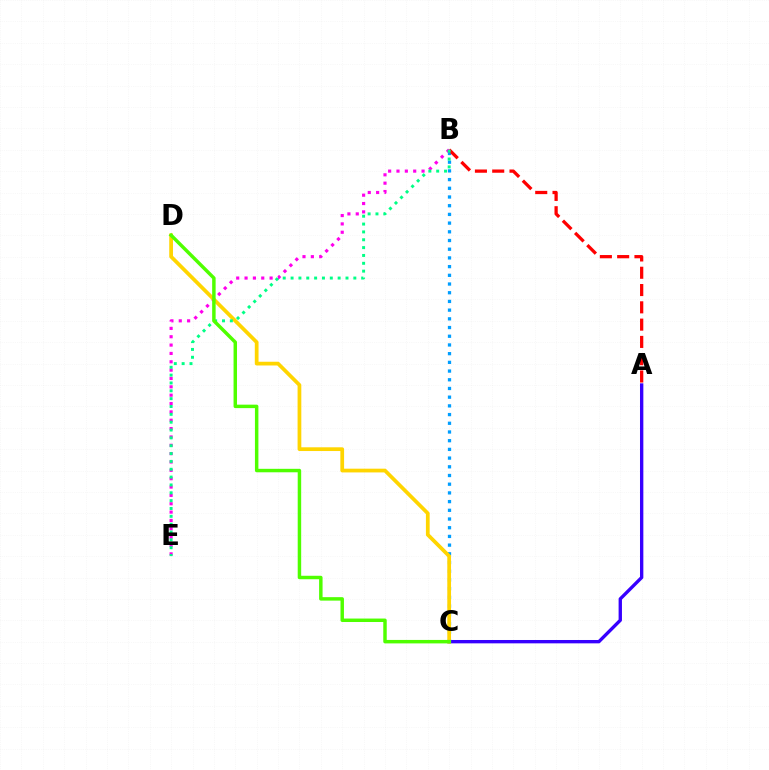{('A', 'C'): [{'color': '#3700ff', 'line_style': 'solid', 'thickness': 2.41}], ('B', 'C'): [{'color': '#009eff', 'line_style': 'dotted', 'thickness': 2.36}], ('B', 'E'): [{'color': '#ff00ed', 'line_style': 'dotted', 'thickness': 2.27}, {'color': '#00ff86', 'line_style': 'dotted', 'thickness': 2.13}], ('A', 'B'): [{'color': '#ff0000', 'line_style': 'dashed', 'thickness': 2.35}], ('C', 'D'): [{'color': '#ffd500', 'line_style': 'solid', 'thickness': 2.69}, {'color': '#4fff00', 'line_style': 'solid', 'thickness': 2.49}]}